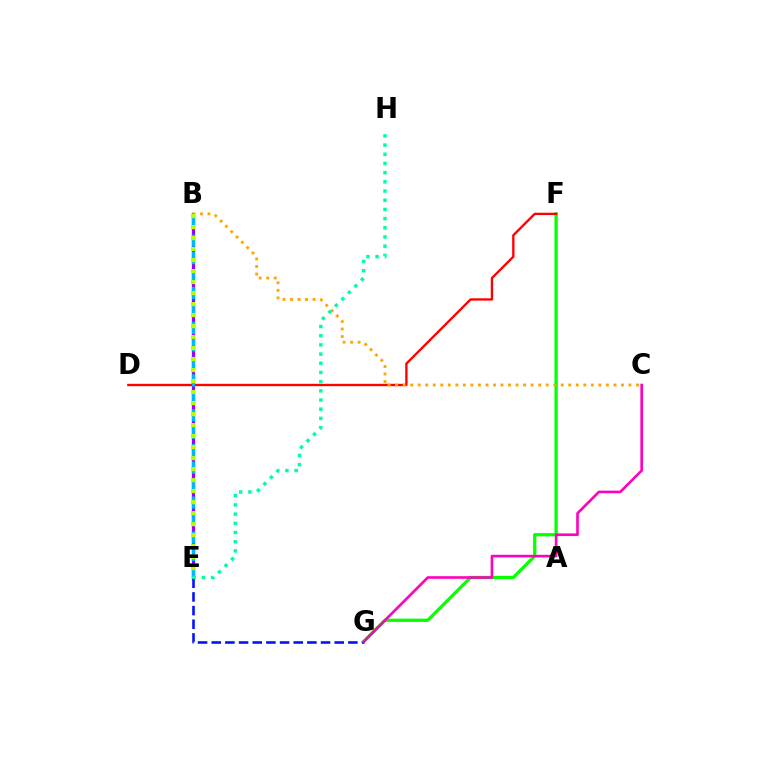{('F', 'G'): [{'color': '#08ff00', 'line_style': 'solid', 'thickness': 2.36}], ('D', 'F'): [{'color': '#ff0000', 'line_style': 'solid', 'thickness': 1.69}], ('B', 'E'): [{'color': '#9b00ff', 'line_style': 'solid', 'thickness': 2.34}, {'color': '#00b5ff', 'line_style': 'dashed', 'thickness': 2.37}, {'color': '#b3ff00', 'line_style': 'dotted', 'thickness': 2.99}], ('E', 'G'): [{'color': '#0010ff', 'line_style': 'dashed', 'thickness': 1.86}], ('B', 'C'): [{'color': '#ffa500', 'line_style': 'dotted', 'thickness': 2.05}], ('C', 'G'): [{'color': '#ff00bd', 'line_style': 'solid', 'thickness': 1.89}], ('E', 'H'): [{'color': '#00ff9d', 'line_style': 'dotted', 'thickness': 2.5}]}